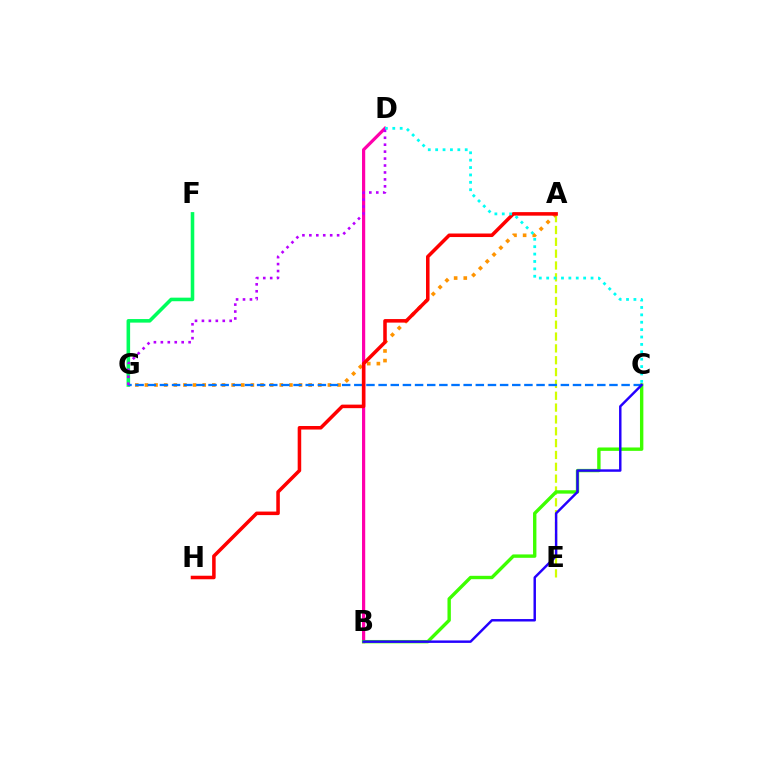{('B', 'D'): [{'color': '#ff00ac', 'line_style': 'solid', 'thickness': 2.3}], ('F', 'G'): [{'color': '#00ff5c', 'line_style': 'solid', 'thickness': 2.57}], ('A', 'E'): [{'color': '#d1ff00', 'line_style': 'dashed', 'thickness': 1.61}], ('B', 'C'): [{'color': '#3dff00', 'line_style': 'solid', 'thickness': 2.44}, {'color': '#2500ff', 'line_style': 'solid', 'thickness': 1.76}], ('A', 'G'): [{'color': '#ff9400', 'line_style': 'dotted', 'thickness': 2.62}], ('C', 'G'): [{'color': '#0074ff', 'line_style': 'dashed', 'thickness': 1.65}], ('A', 'H'): [{'color': '#ff0000', 'line_style': 'solid', 'thickness': 2.55}], ('C', 'D'): [{'color': '#00fff6', 'line_style': 'dotted', 'thickness': 2.01}], ('D', 'G'): [{'color': '#b900ff', 'line_style': 'dotted', 'thickness': 1.89}]}